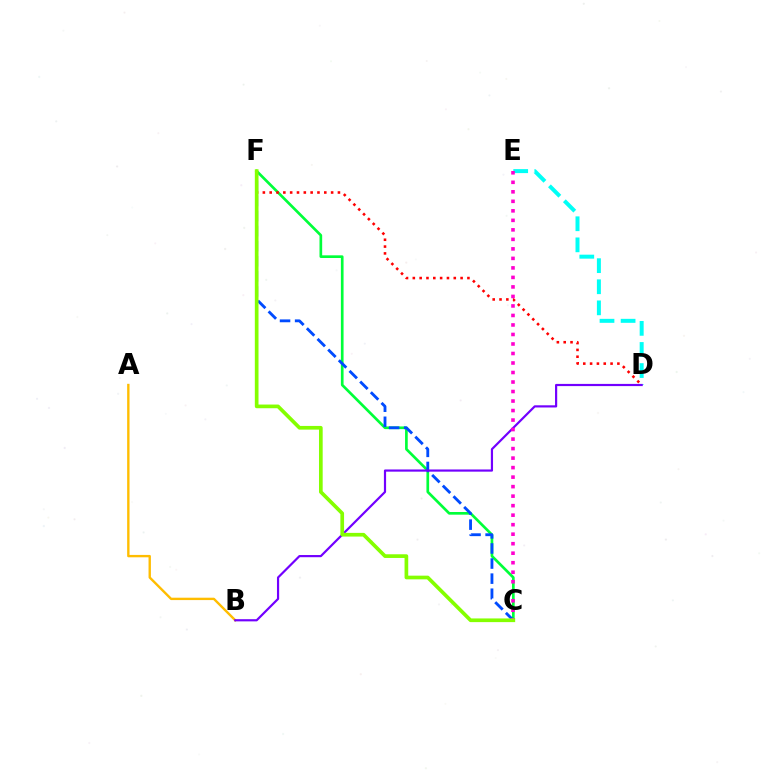{('C', 'F'): [{'color': '#00ff39', 'line_style': 'solid', 'thickness': 1.93}, {'color': '#004bff', 'line_style': 'dashed', 'thickness': 2.05}, {'color': '#84ff00', 'line_style': 'solid', 'thickness': 2.65}], ('A', 'B'): [{'color': '#ffbd00', 'line_style': 'solid', 'thickness': 1.71}], ('D', 'E'): [{'color': '#00fff6', 'line_style': 'dashed', 'thickness': 2.87}], ('D', 'F'): [{'color': '#ff0000', 'line_style': 'dotted', 'thickness': 1.85}], ('B', 'D'): [{'color': '#7200ff', 'line_style': 'solid', 'thickness': 1.57}], ('C', 'E'): [{'color': '#ff00cf', 'line_style': 'dotted', 'thickness': 2.58}]}